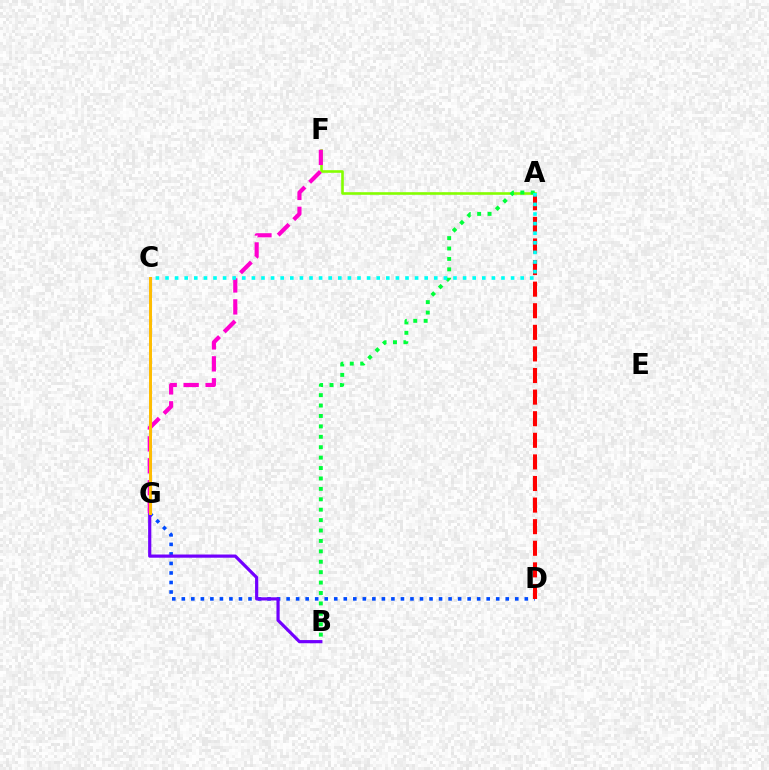{('D', 'G'): [{'color': '#004bff', 'line_style': 'dotted', 'thickness': 2.59}], ('A', 'D'): [{'color': '#ff0000', 'line_style': 'dashed', 'thickness': 2.93}], ('A', 'F'): [{'color': '#84ff00', 'line_style': 'solid', 'thickness': 1.87}], ('B', 'G'): [{'color': '#7200ff', 'line_style': 'solid', 'thickness': 2.3}], ('A', 'B'): [{'color': '#00ff39', 'line_style': 'dotted', 'thickness': 2.83}], ('F', 'G'): [{'color': '#ff00cf', 'line_style': 'dashed', 'thickness': 2.98}], ('A', 'C'): [{'color': '#00fff6', 'line_style': 'dotted', 'thickness': 2.61}], ('C', 'G'): [{'color': '#ffbd00', 'line_style': 'solid', 'thickness': 2.14}]}